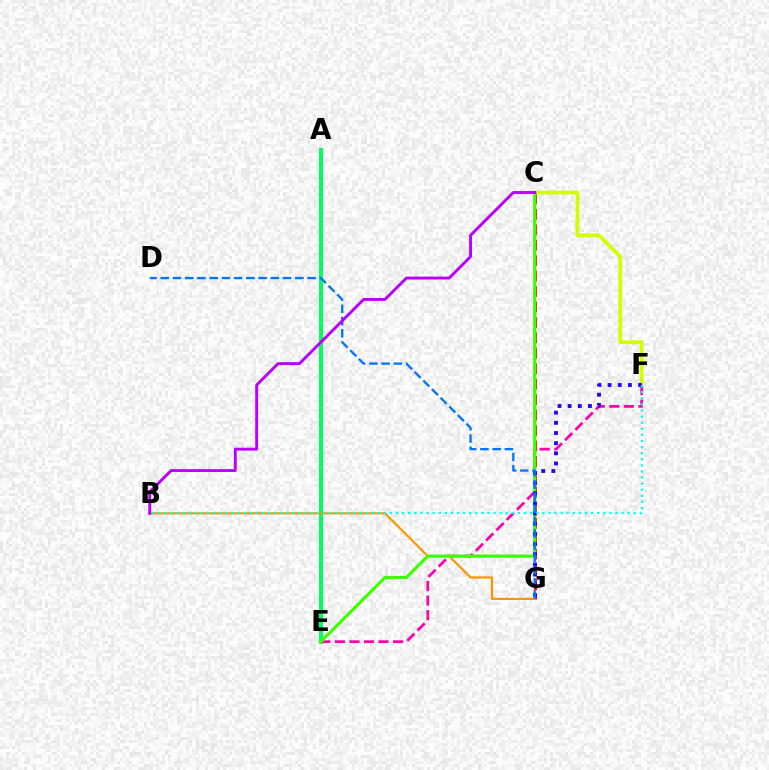{('C', 'G'): [{'color': '#ff0000', 'line_style': 'dashed', 'thickness': 2.1}], ('A', 'E'): [{'color': '#00ff5c', 'line_style': 'solid', 'thickness': 2.89}], ('B', 'G'): [{'color': '#ff9400', 'line_style': 'solid', 'thickness': 1.55}], ('E', 'F'): [{'color': '#ff00ac', 'line_style': 'dashed', 'thickness': 1.98}], ('C', 'F'): [{'color': '#d1ff00', 'line_style': 'solid', 'thickness': 2.72}], ('C', 'E'): [{'color': '#3dff00', 'line_style': 'solid', 'thickness': 2.28}], ('F', 'G'): [{'color': '#2500ff', 'line_style': 'dotted', 'thickness': 2.76}], ('D', 'G'): [{'color': '#0074ff', 'line_style': 'dashed', 'thickness': 1.66}], ('B', 'F'): [{'color': '#00fff6', 'line_style': 'dotted', 'thickness': 1.66}], ('B', 'C'): [{'color': '#b900ff', 'line_style': 'solid', 'thickness': 2.09}]}